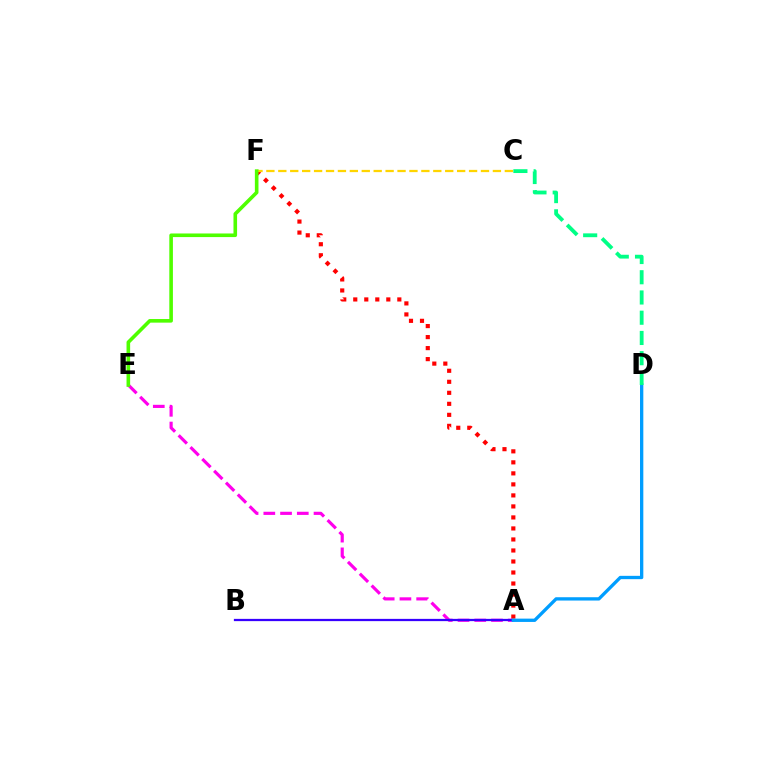{('A', 'E'): [{'color': '#ff00ed', 'line_style': 'dashed', 'thickness': 2.27}], ('A', 'F'): [{'color': '#ff0000', 'line_style': 'dotted', 'thickness': 2.99}], ('A', 'B'): [{'color': '#3700ff', 'line_style': 'solid', 'thickness': 1.62}], ('A', 'D'): [{'color': '#009eff', 'line_style': 'solid', 'thickness': 2.39}], ('C', 'F'): [{'color': '#ffd500', 'line_style': 'dashed', 'thickness': 1.62}], ('C', 'D'): [{'color': '#00ff86', 'line_style': 'dashed', 'thickness': 2.75}], ('E', 'F'): [{'color': '#4fff00', 'line_style': 'solid', 'thickness': 2.6}]}